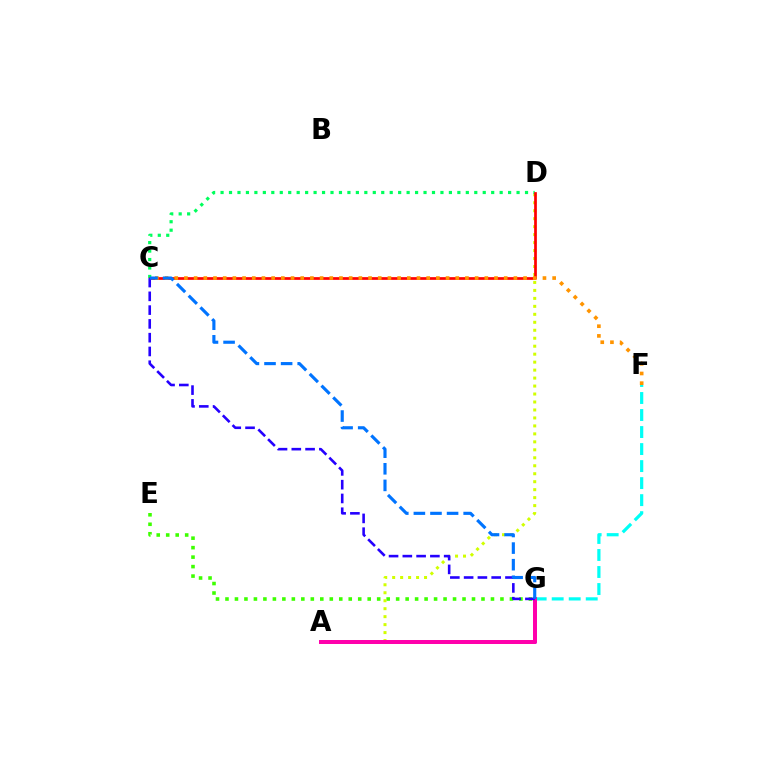{('F', 'G'): [{'color': '#00fff6', 'line_style': 'dashed', 'thickness': 2.31}], ('A', 'G'): [{'color': '#b900ff', 'line_style': 'dotted', 'thickness': 1.93}, {'color': '#ff00ac', 'line_style': 'solid', 'thickness': 2.87}], ('E', 'G'): [{'color': '#3dff00', 'line_style': 'dotted', 'thickness': 2.58}], ('A', 'D'): [{'color': '#d1ff00', 'line_style': 'dotted', 'thickness': 2.17}], ('C', 'D'): [{'color': '#00ff5c', 'line_style': 'dotted', 'thickness': 2.3}, {'color': '#ff0000', 'line_style': 'solid', 'thickness': 1.95}], ('C', 'F'): [{'color': '#ff9400', 'line_style': 'dotted', 'thickness': 2.63}], ('C', 'G'): [{'color': '#2500ff', 'line_style': 'dashed', 'thickness': 1.87}, {'color': '#0074ff', 'line_style': 'dashed', 'thickness': 2.25}]}